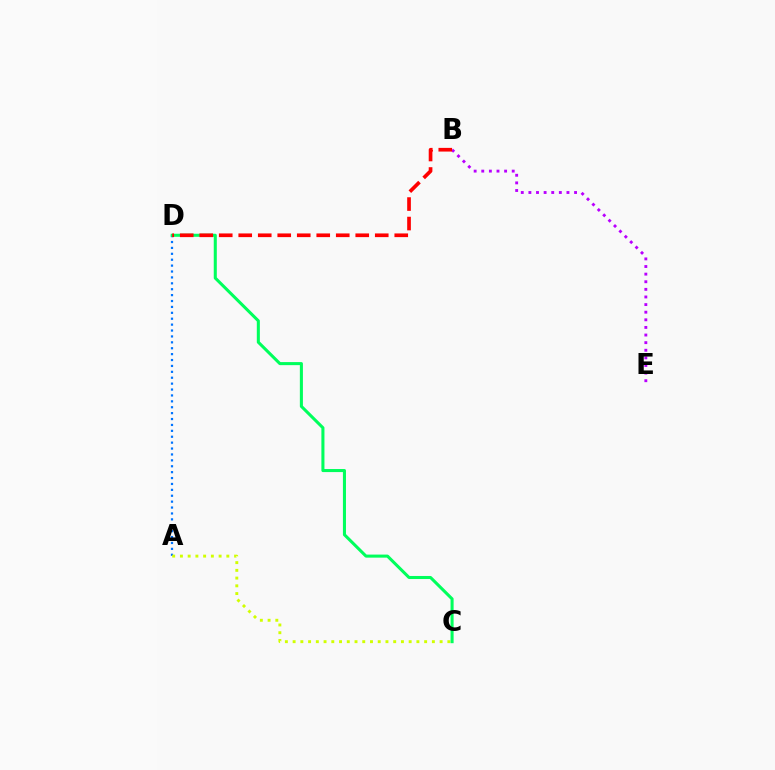{('A', 'D'): [{'color': '#0074ff', 'line_style': 'dotted', 'thickness': 1.6}], ('A', 'C'): [{'color': '#d1ff00', 'line_style': 'dotted', 'thickness': 2.1}], ('B', 'E'): [{'color': '#b900ff', 'line_style': 'dotted', 'thickness': 2.07}], ('C', 'D'): [{'color': '#00ff5c', 'line_style': 'solid', 'thickness': 2.2}], ('B', 'D'): [{'color': '#ff0000', 'line_style': 'dashed', 'thickness': 2.65}]}